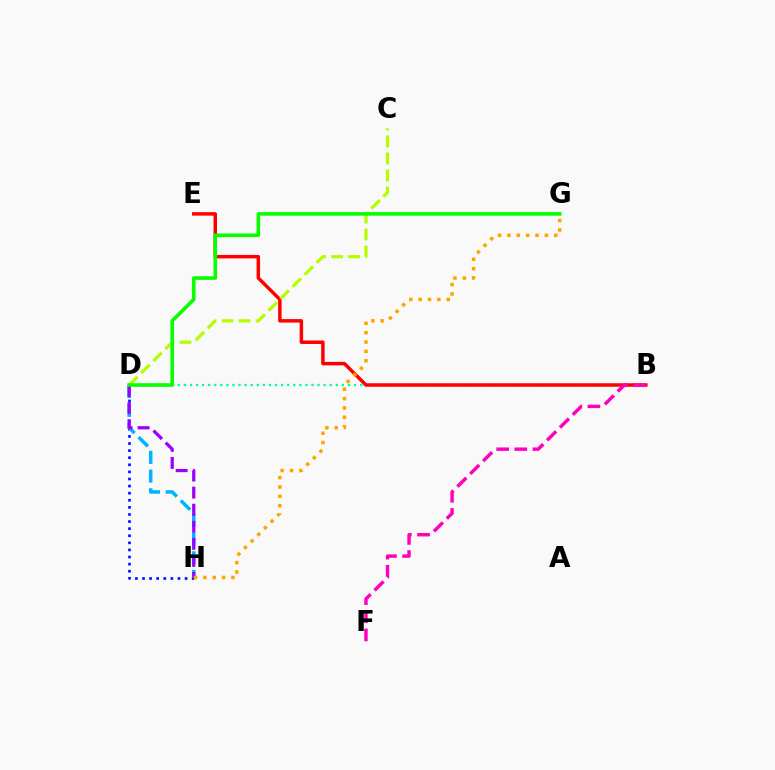{('B', 'D'): [{'color': '#00ff9d', 'line_style': 'dotted', 'thickness': 1.65}], ('D', 'H'): [{'color': '#0010ff', 'line_style': 'dotted', 'thickness': 1.93}, {'color': '#00b5ff', 'line_style': 'dashed', 'thickness': 2.54}, {'color': '#9b00ff', 'line_style': 'dashed', 'thickness': 2.32}], ('B', 'E'): [{'color': '#ff0000', 'line_style': 'solid', 'thickness': 2.5}], ('B', 'F'): [{'color': '#ff00bd', 'line_style': 'dashed', 'thickness': 2.46}], ('C', 'D'): [{'color': '#b3ff00', 'line_style': 'dashed', 'thickness': 2.31}], ('D', 'G'): [{'color': '#08ff00', 'line_style': 'solid', 'thickness': 2.59}], ('G', 'H'): [{'color': '#ffa500', 'line_style': 'dotted', 'thickness': 2.54}]}